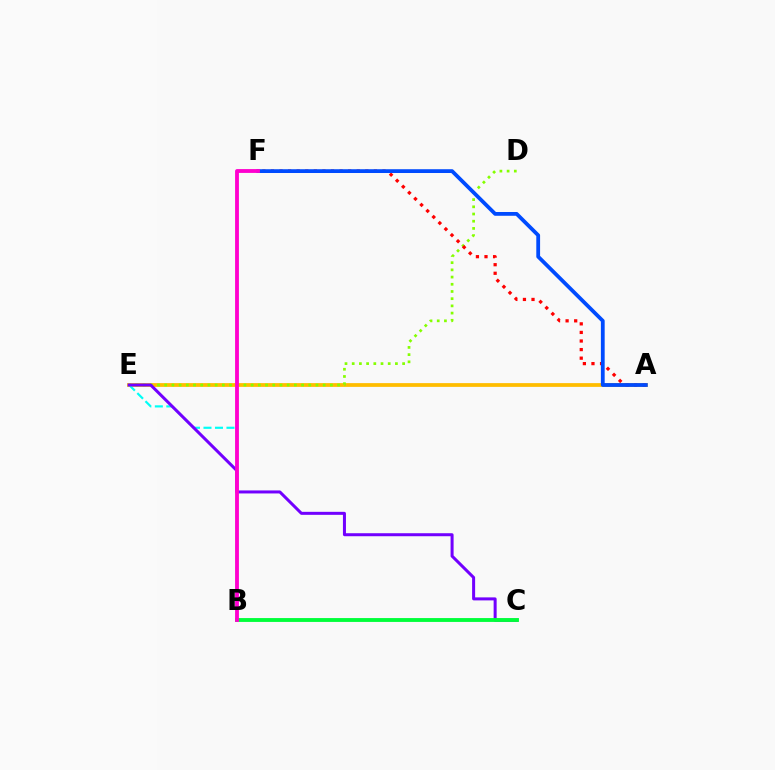{('A', 'E'): [{'color': '#ffbd00', 'line_style': 'solid', 'thickness': 2.71}], ('B', 'E'): [{'color': '#00fff6', 'line_style': 'dashed', 'thickness': 1.56}], ('D', 'E'): [{'color': '#84ff00', 'line_style': 'dotted', 'thickness': 1.96}], ('A', 'F'): [{'color': '#ff0000', 'line_style': 'dotted', 'thickness': 2.33}, {'color': '#004bff', 'line_style': 'solid', 'thickness': 2.73}], ('C', 'E'): [{'color': '#7200ff', 'line_style': 'solid', 'thickness': 2.17}], ('B', 'C'): [{'color': '#00ff39', 'line_style': 'solid', 'thickness': 2.78}], ('B', 'F'): [{'color': '#ff00cf', 'line_style': 'solid', 'thickness': 2.76}]}